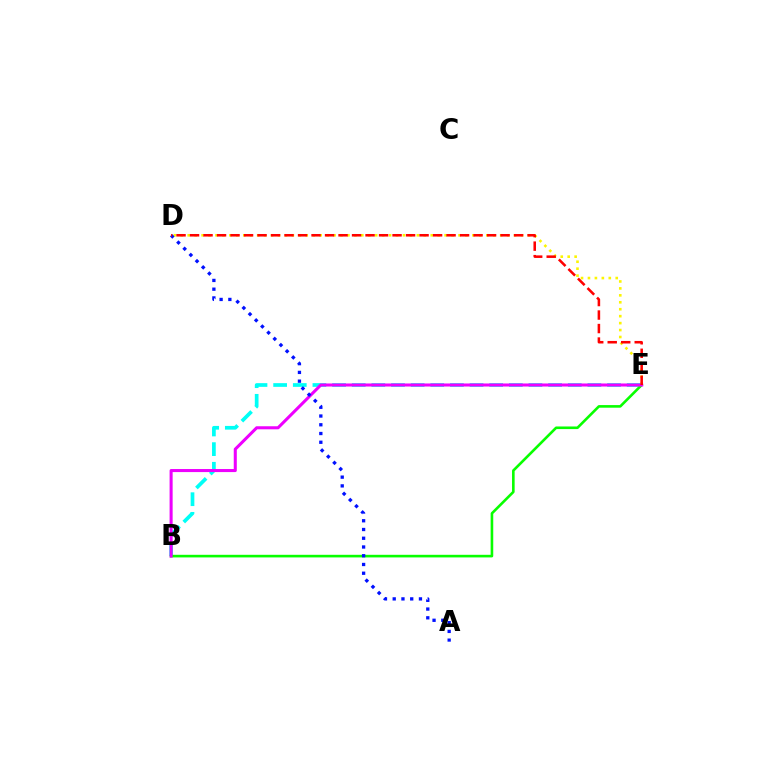{('D', 'E'): [{'color': '#fcf500', 'line_style': 'dotted', 'thickness': 1.89}, {'color': '#ff0000', 'line_style': 'dashed', 'thickness': 1.83}], ('B', 'E'): [{'color': '#00fff6', 'line_style': 'dashed', 'thickness': 2.67}, {'color': '#08ff00', 'line_style': 'solid', 'thickness': 1.88}, {'color': '#ee00ff', 'line_style': 'solid', 'thickness': 2.2}], ('A', 'D'): [{'color': '#0010ff', 'line_style': 'dotted', 'thickness': 2.38}]}